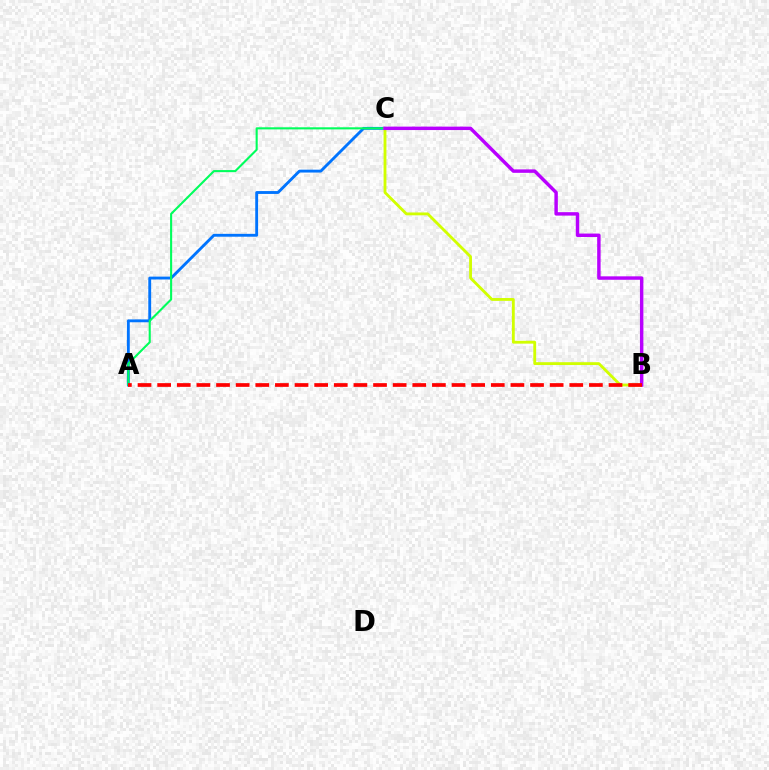{('A', 'C'): [{'color': '#0074ff', 'line_style': 'solid', 'thickness': 2.06}, {'color': '#00ff5c', 'line_style': 'solid', 'thickness': 1.51}], ('B', 'C'): [{'color': '#d1ff00', 'line_style': 'solid', 'thickness': 2.04}, {'color': '#b900ff', 'line_style': 'solid', 'thickness': 2.48}], ('A', 'B'): [{'color': '#ff0000', 'line_style': 'dashed', 'thickness': 2.67}]}